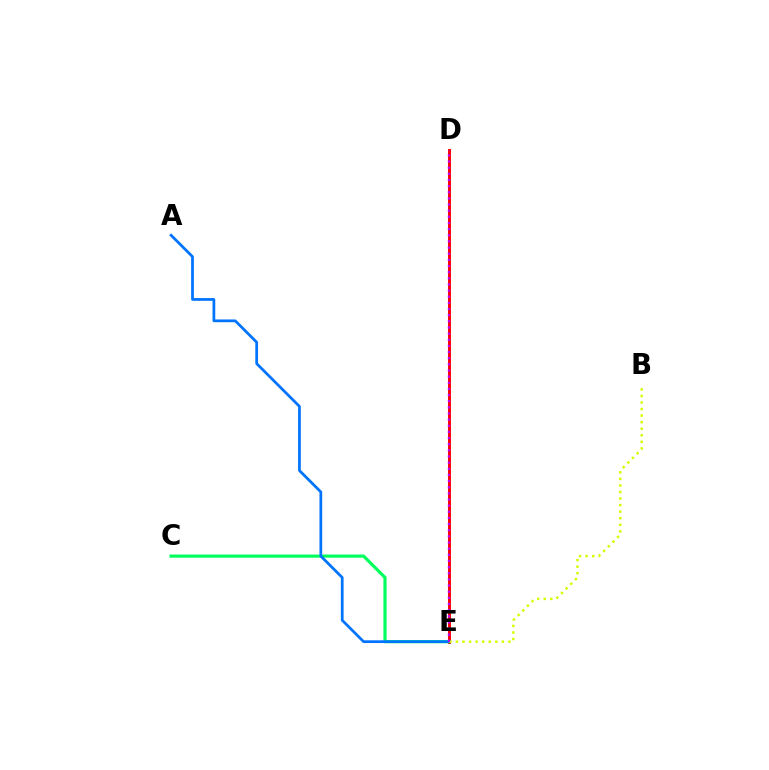{('D', 'E'): [{'color': '#ff0000', 'line_style': 'solid', 'thickness': 2.12}, {'color': '#b900ff', 'line_style': 'dotted', 'thickness': 1.67}], ('C', 'E'): [{'color': '#00ff5c', 'line_style': 'solid', 'thickness': 2.28}], ('A', 'E'): [{'color': '#0074ff', 'line_style': 'solid', 'thickness': 1.97}], ('B', 'E'): [{'color': '#d1ff00', 'line_style': 'dotted', 'thickness': 1.78}]}